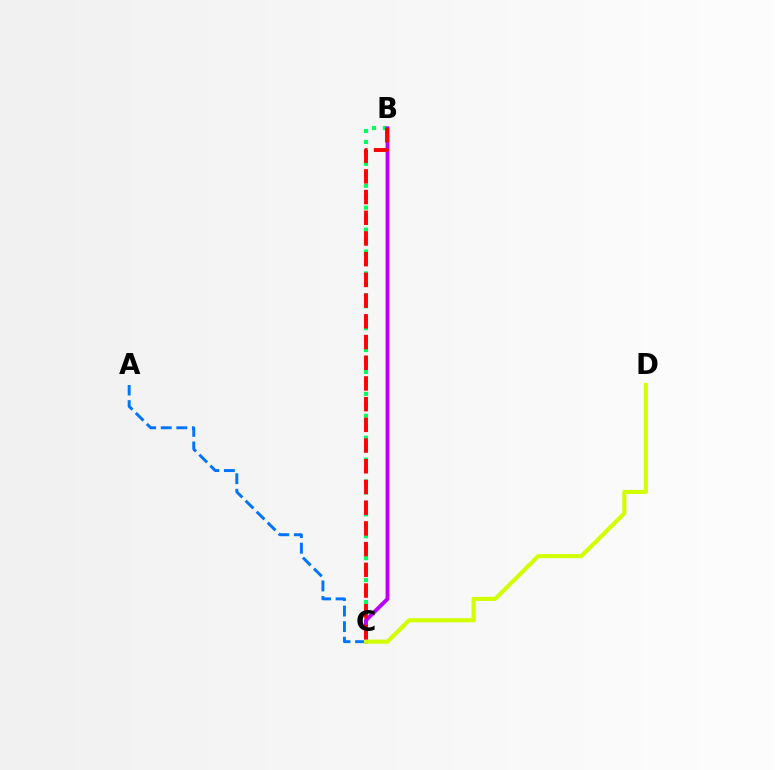{('B', 'C'): [{'color': '#00ff5c', 'line_style': 'dotted', 'thickness': 2.98}, {'color': '#b900ff', 'line_style': 'solid', 'thickness': 2.78}, {'color': '#ff0000', 'line_style': 'dashed', 'thickness': 2.81}], ('A', 'C'): [{'color': '#0074ff', 'line_style': 'dashed', 'thickness': 2.11}], ('C', 'D'): [{'color': '#d1ff00', 'line_style': 'solid', 'thickness': 2.95}]}